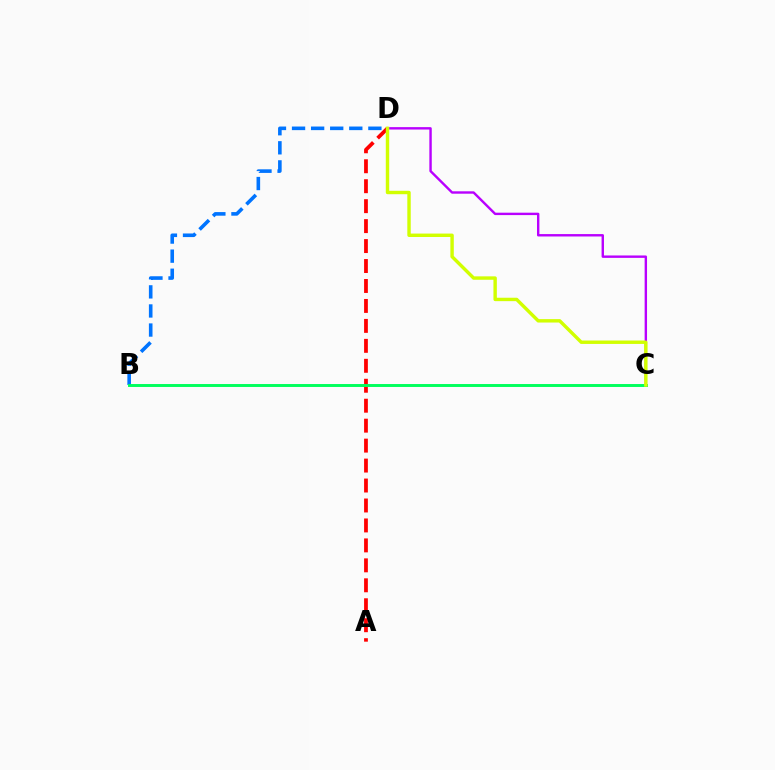{('C', 'D'): [{'color': '#b900ff', 'line_style': 'solid', 'thickness': 1.73}, {'color': '#d1ff00', 'line_style': 'solid', 'thickness': 2.46}], ('A', 'D'): [{'color': '#ff0000', 'line_style': 'dashed', 'thickness': 2.71}], ('B', 'D'): [{'color': '#0074ff', 'line_style': 'dashed', 'thickness': 2.59}], ('B', 'C'): [{'color': '#00ff5c', 'line_style': 'solid', 'thickness': 2.11}]}